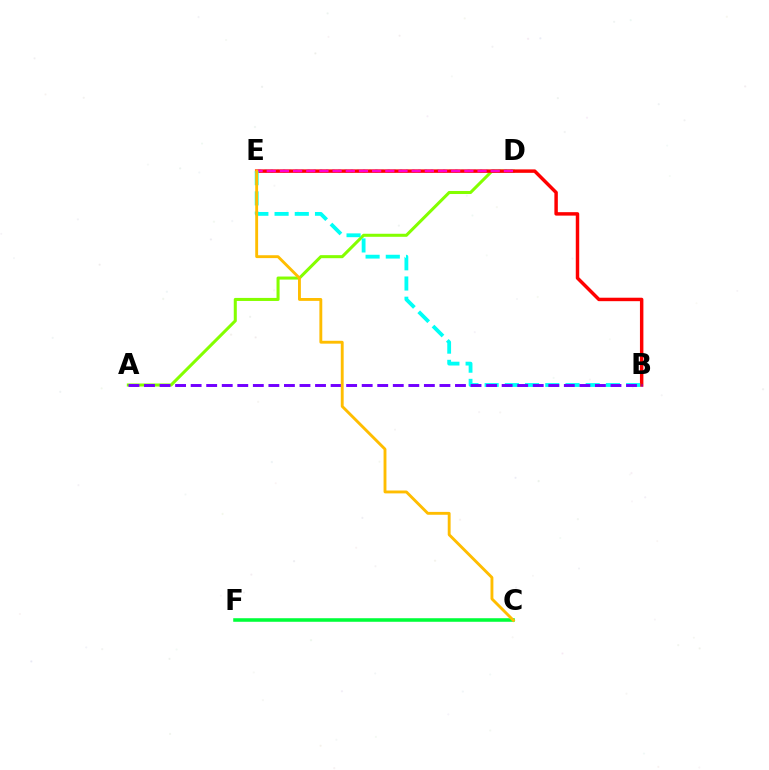{('A', 'D'): [{'color': '#84ff00', 'line_style': 'solid', 'thickness': 2.19}], ('D', 'E'): [{'color': '#004bff', 'line_style': 'dotted', 'thickness': 1.67}, {'color': '#ff00cf', 'line_style': 'dashed', 'thickness': 1.79}], ('B', 'E'): [{'color': '#ff0000', 'line_style': 'solid', 'thickness': 2.49}, {'color': '#00fff6', 'line_style': 'dashed', 'thickness': 2.75}], ('C', 'F'): [{'color': '#00ff39', 'line_style': 'solid', 'thickness': 2.56}], ('A', 'B'): [{'color': '#7200ff', 'line_style': 'dashed', 'thickness': 2.11}], ('C', 'E'): [{'color': '#ffbd00', 'line_style': 'solid', 'thickness': 2.07}]}